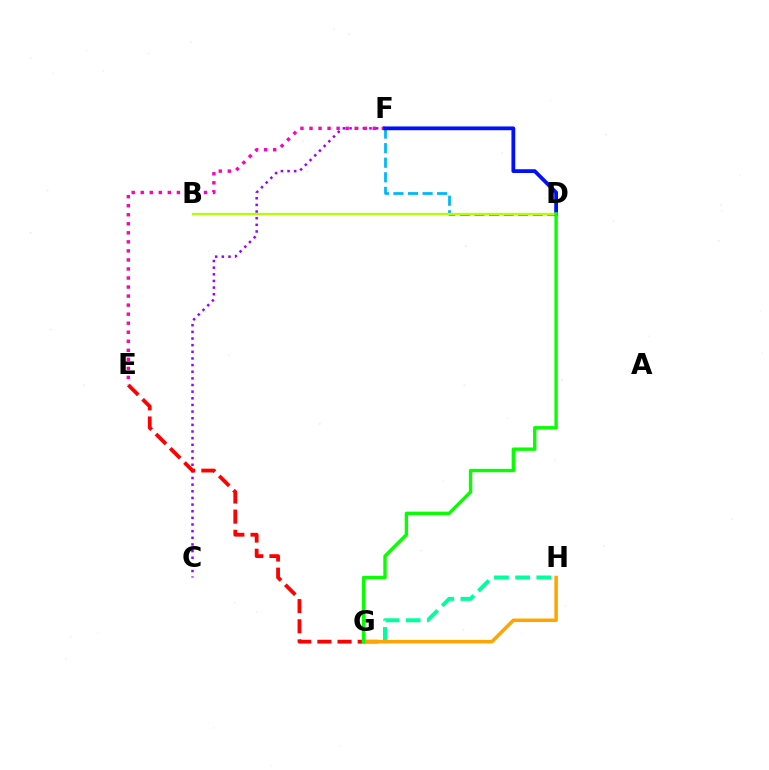{('C', 'F'): [{'color': '#9b00ff', 'line_style': 'dotted', 'thickness': 1.8}], ('E', 'G'): [{'color': '#ff0000', 'line_style': 'dashed', 'thickness': 2.74}], ('G', 'H'): [{'color': '#00ff9d', 'line_style': 'dashed', 'thickness': 2.88}, {'color': '#ffa500', 'line_style': 'solid', 'thickness': 2.53}], ('E', 'F'): [{'color': '#ff00bd', 'line_style': 'dotted', 'thickness': 2.46}], ('D', 'F'): [{'color': '#00b5ff', 'line_style': 'dashed', 'thickness': 1.98}, {'color': '#0010ff', 'line_style': 'solid', 'thickness': 2.72}], ('B', 'D'): [{'color': '#b3ff00', 'line_style': 'solid', 'thickness': 1.62}], ('D', 'G'): [{'color': '#08ff00', 'line_style': 'solid', 'thickness': 2.43}]}